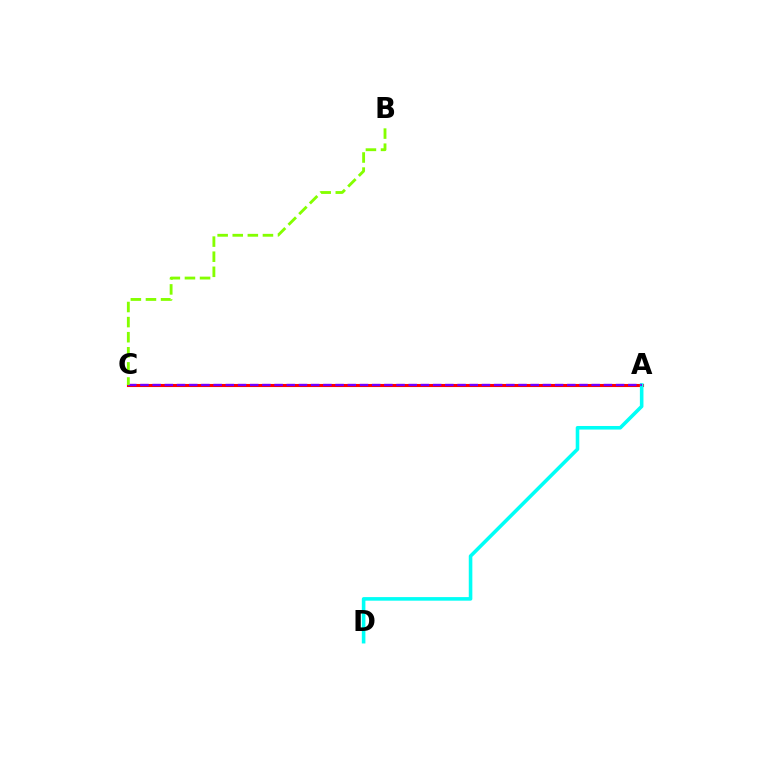{('A', 'C'): [{'color': '#ff0000', 'line_style': 'solid', 'thickness': 2.23}, {'color': '#7200ff', 'line_style': 'dashed', 'thickness': 1.66}], ('A', 'D'): [{'color': '#00fff6', 'line_style': 'solid', 'thickness': 2.58}], ('B', 'C'): [{'color': '#84ff00', 'line_style': 'dashed', 'thickness': 2.05}]}